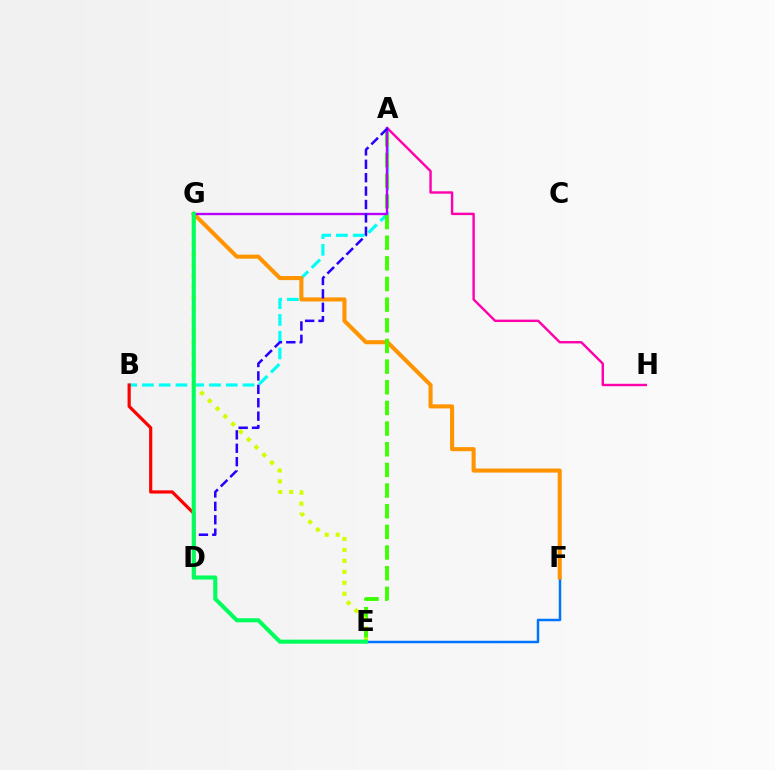{('A', 'B'): [{'color': '#00fff6', 'line_style': 'dashed', 'thickness': 2.28}], ('E', 'F'): [{'color': '#0074ff', 'line_style': 'solid', 'thickness': 1.78}], ('F', 'G'): [{'color': '#ff9400', 'line_style': 'solid', 'thickness': 2.93}], ('A', 'H'): [{'color': '#ff00ac', 'line_style': 'solid', 'thickness': 1.74}], ('A', 'E'): [{'color': '#3dff00', 'line_style': 'dashed', 'thickness': 2.81}], ('A', 'G'): [{'color': '#b900ff', 'line_style': 'solid', 'thickness': 1.69}], ('B', 'D'): [{'color': '#ff0000', 'line_style': 'solid', 'thickness': 2.3}], ('E', 'G'): [{'color': '#d1ff00', 'line_style': 'dotted', 'thickness': 2.98}, {'color': '#00ff5c', 'line_style': 'solid', 'thickness': 2.92}], ('A', 'D'): [{'color': '#2500ff', 'line_style': 'dashed', 'thickness': 1.82}]}